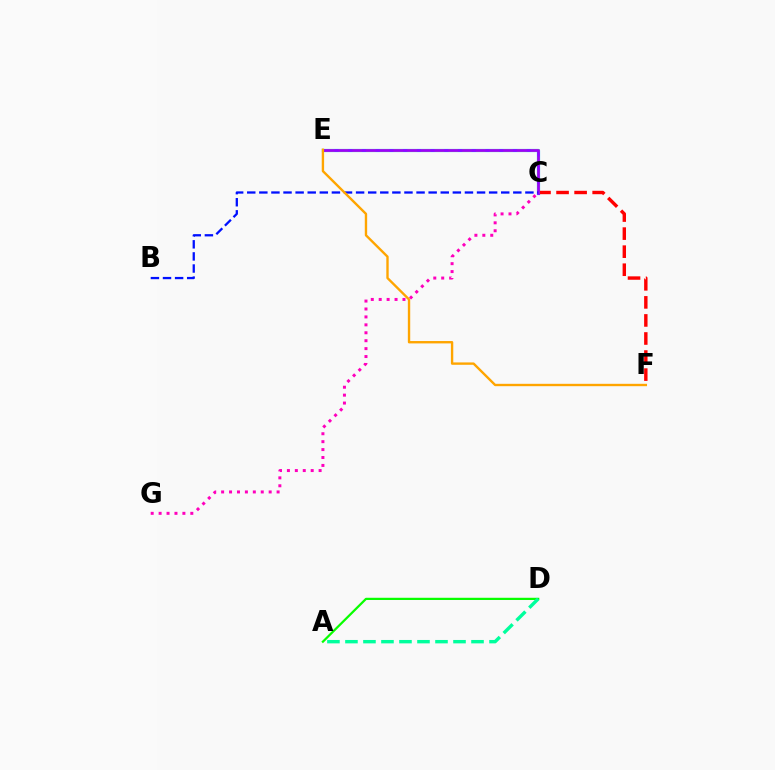{('C', 'E'): [{'color': '#00b5ff', 'line_style': 'solid', 'thickness': 2.29}, {'color': '#b3ff00', 'line_style': 'dashed', 'thickness': 1.86}, {'color': '#9b00ff', 'line_style': 'solid', 'thickness': 1.96}], ('C', 'F'): [{'color': '#ff0000', 'line_style': 'dashed', 'thickness': 2.45}], ('A', 'D'): [{'color': '#08ff00', 'line_style': 'solid', 'thickness': 1.61}, {'color': '#00ff9d', 'line_style': 'dashed', 'thickness': 2.45}], ('B', 'C'): [{'color': '#0010ff', 'line_style': 'dashed', 'thickness': 1.64}], ('C', 'G'): [{'color': '#ff00bd', 'line_style': 'dotted', 'thickness': 2.15}], ('E', 'F'): [{'color': '#ffa500', 'line_style': 'solid', 'thickness': 1.71}]}